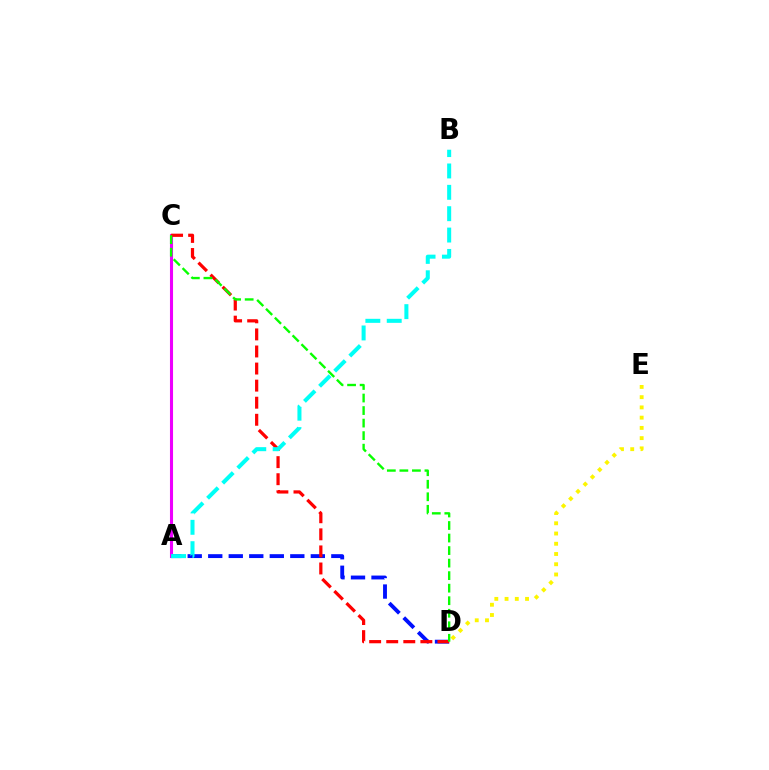{('A', 'D'): [{'color': '#0010ff', 'line_style': 'dashed', 'thickness': 2.79}], ('A', 'C'): [{'color': '#ee00ff', 'line_style': 'solid', 'thickness': 2.21}], ('C', 'D'): [{'color': '#ff0000', 'line_style': 'dashed', 'thickness': 2.32}, {'color': '#08ff00', 'line_style': 'dashed', 'thickness': 1.7}], ('D', 'E'): [{'color': '#fcf500', 'line_style': 'dotted', 'thickness': 2.78}], ('A', 'B'): [{'color': '#00fff6', 'line_style': 'dashed', 'thickness': 2.9}]}